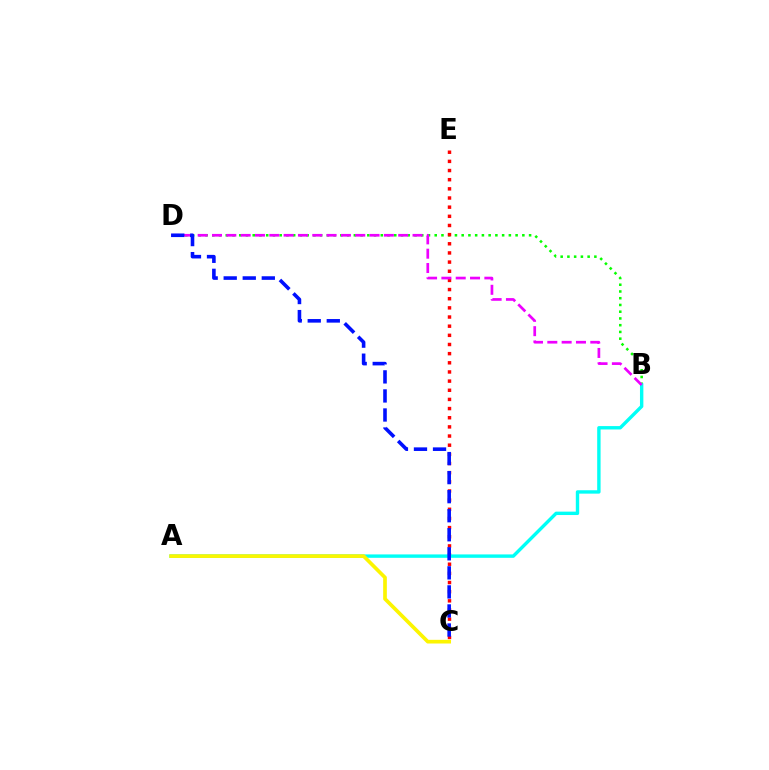{('B', 'D'): [{'color': '#08ff00', 'line_style': 'dotted', 'thickness': 1.83}, {'color': '#ee00ff', 'line_style': 'dashed', 'thickness': 1.95}], ('C', 'E'): [{'color': '#ff0000', 'line_style': 'dotted', 'thickness': 2.49}], ('A', 'B'): [{'color': '#00fff6', 'line_style': 'solid', 'thickness': 2.44}], ('A', 'C'): [{'color': '#fcf500', 'line_style': 'solid', 'thickness': 2.65}], ('C', 'D'): [{'color': '#0010ff', 'line_style': 'dashed', 'thickness': 2.59}]}